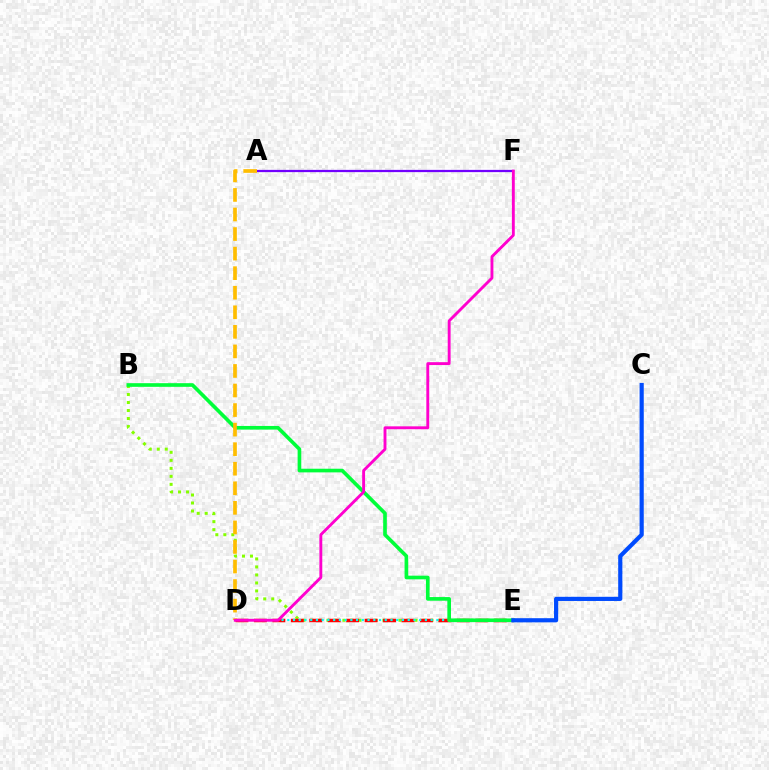{('A', 'F'): [{'color': '#7200ff', 'line_style': 'solid', 'thickness': 1.62}], ('B', 'E'): [{'color': '#84ff00', 'line_style': 'dotted', 'thickness': 2.18}, {'color': '#00ff39', 'line_style': 'solid', 'thickness': 2.63}], ('D', 'E'): [{'color': '#ff0000', 'line_style': 'dashed', 'thickness': 2.51}, {'color': '#00fff6', 'line_style': 'dotted', 'thickness': 1.56}], ('A', 'D'): [{'color': '#ffbd00', 'line_style': 'dashed', 'thickness': 2.66}], ('D', 'F'): [{'color': '#ff00cf', 'line_style': 'solid', 'thickness': 2.08}], ('C', 'E'): [{'color': '#004bff', 'line_style': 'solid', 'thickness': 3.0}]}